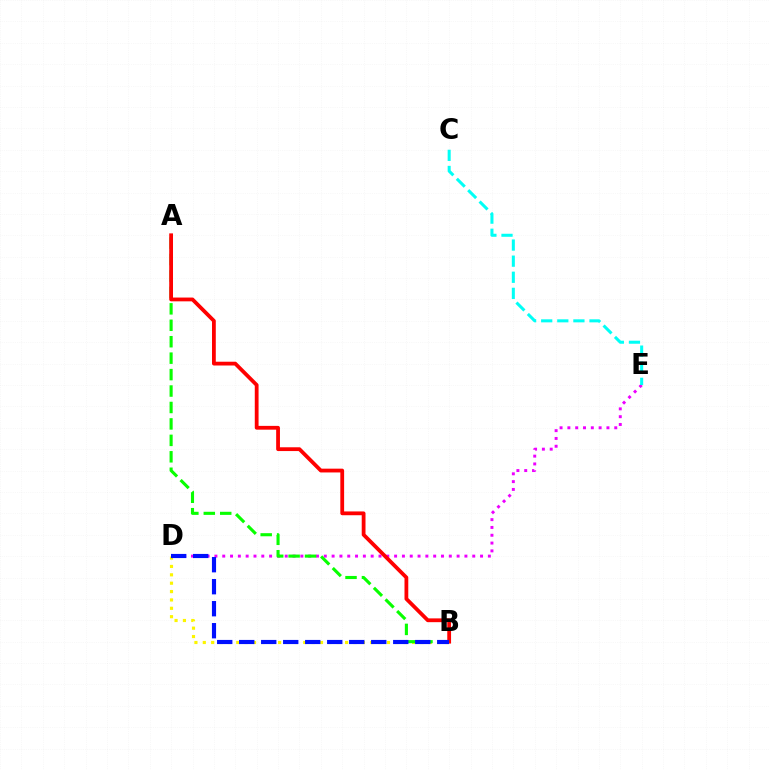{('D', 'E'): [{'color': '#ee00ff', 'line_style': 'dotted', 'thickness': 2.12}], ('B', 'D'): [{'color': '#fcf500', 'line_style': 'dotted', 'thickness': 2.27}, {'color': '#0010ff', 'line_style': 'dashed', 'thickness': 2.99}], ('A', 'B'): [{'color': '#08ff00', 'line_style': 'dashed', 'thickness': 2.23}, {'color': '#ff0000', 'line_style': 'solid', 'thickness': 2.73}], ('C', 'E'): [{'color': '#00fff6', 'line_style': 'dashed', 'thickness': 2.19}]}